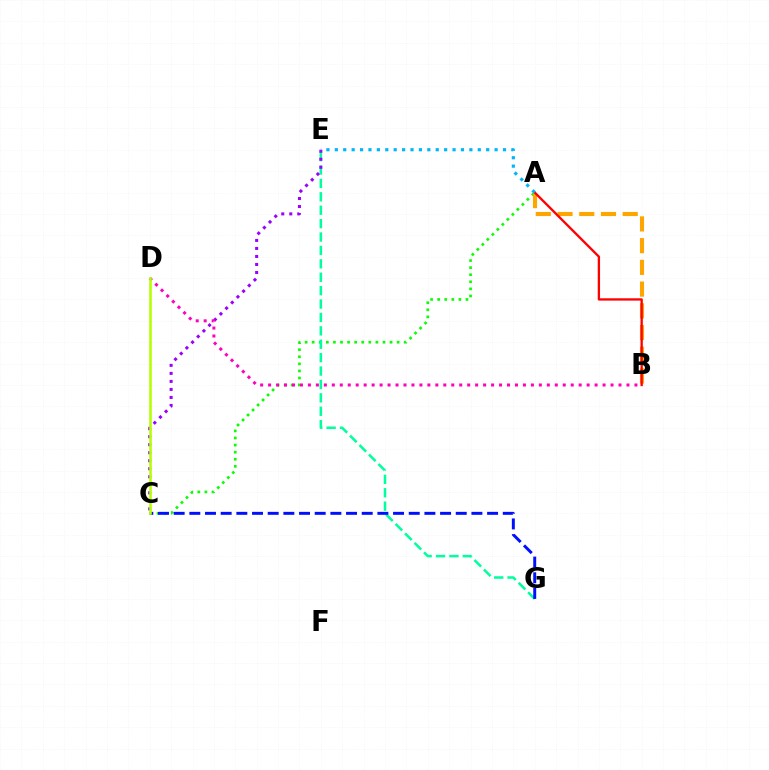{('A', 'C'): [{'color': '#08ff00', 'line_style': 'dotted', 'thickness': 1.92}], ('E', 'G'): [{'color': '#00ff9d', 'line_style': 'dashed', 'thickness': 1.82}], ('C', 'G'): [{'color': '#0010ff', 'line_style': 'dashed', 'thickness': 2.13}], ('C', 'E'): [{'color': '#9b00ff', 'line_style': 'dotted', 'thickness': 2.18}], ('A', 'B'): [{'color': '#ffa500', 'line_style': 'dashed', 'thickness': 2.95}, {'color': '#ff0000', 'line_style': 'solid', 'thickness': 1.67}], ('B', 'D'): [{'color': '#ff00bd', 'line_style': 'dotted', 'thickness': 2.16}], ('A', 'E'): [{'color': '#00b5ff', 'line_style': 'dotted', 'thickness': 2.28}], ('C', 'D'): [{'color': '#b3ff00', 'line_style': 'solid', 'thickness': 1.85}]}